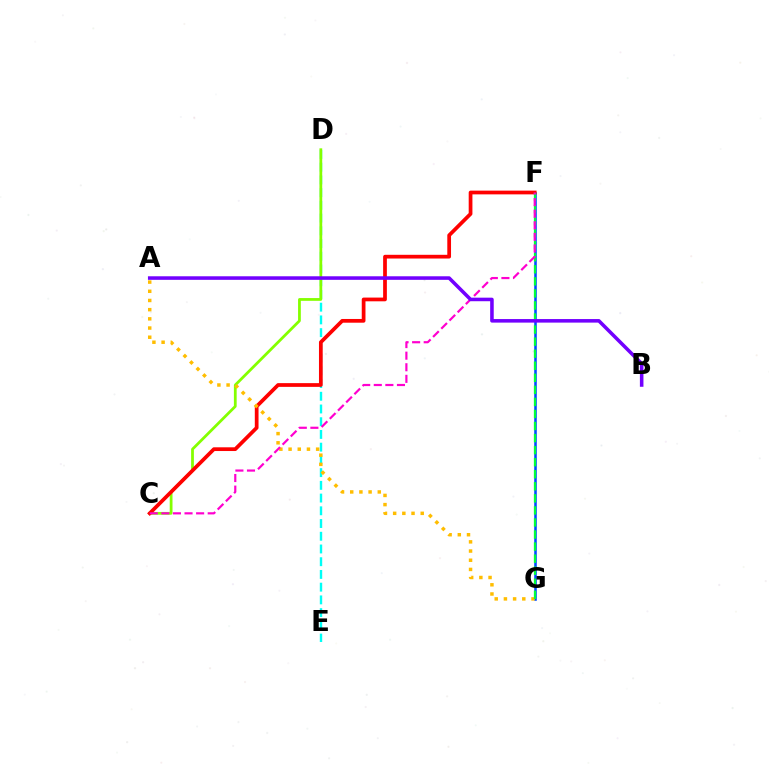{('D', 'E'): [{'color': '#00fff6', 'line_style': 'dashed', 'thickness': 1.73}], ('C', 'D'): [{'color': '#84ff00', 'line_style': 'solid', 'thickness': 1.99}], ('F', 'G'): [{'color': '#004bff', 'line_style': 'solid', 'thickness': 1.84}, {'color': '#00ff39', 'line_style': 'dashed', 'thickness': 1.64}], ('C', 'F'): [{'color': '#ff0000', 'line_style': 'solid', 'thickness': 2.69}, {'color': '#ff00cf', 'line_style': 'dashed', 'thickness': 1.57}], ('A', 'G'): [{'color': '#ffbd00', 'line_style': 'dotted', 'thickness': 2.5}], ('A', 'B'): [{'color': '#7200ff', 'line_style': 'solid', 'thickness': 2.56}]}